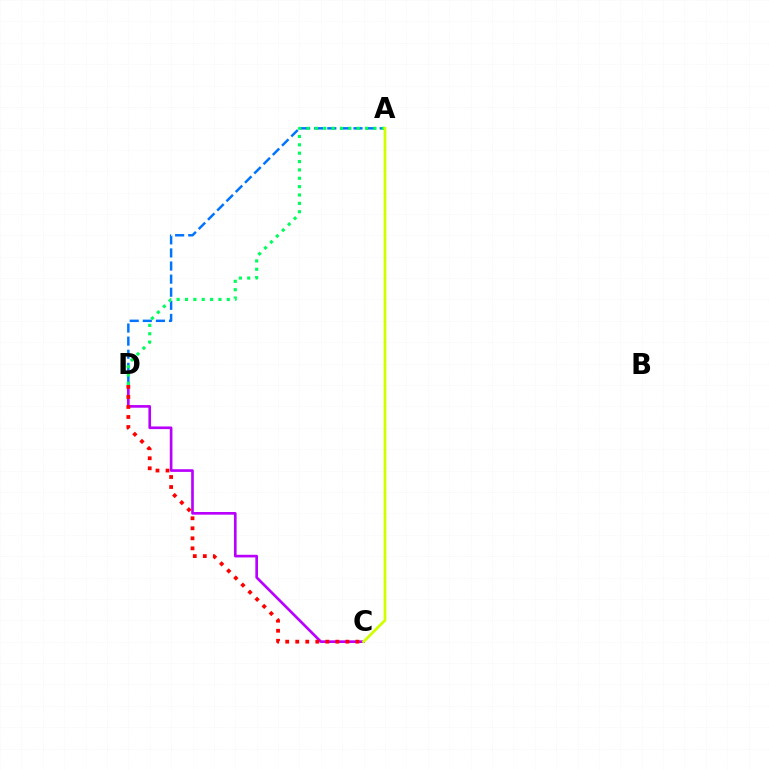{('C', 'D'): [{'color': '#b900ff', 'line_style': 'solid', 'thickness': 1.91}, {'color': '#ff0000', 'line_style': 'dotted', 'thickness': 2.72}], ('A', 'D'): [{'color': '#0074ff', 'line_style': 'dashed', 'thickness': 1.78}, {'color': '#00ff5c', 'line_style': 'dotted', 'thickness': 2.27}], ('A', 'C'): [{'color': '#d1ff00', 'line_style': 'solid', 'thickness': 1.98}]}